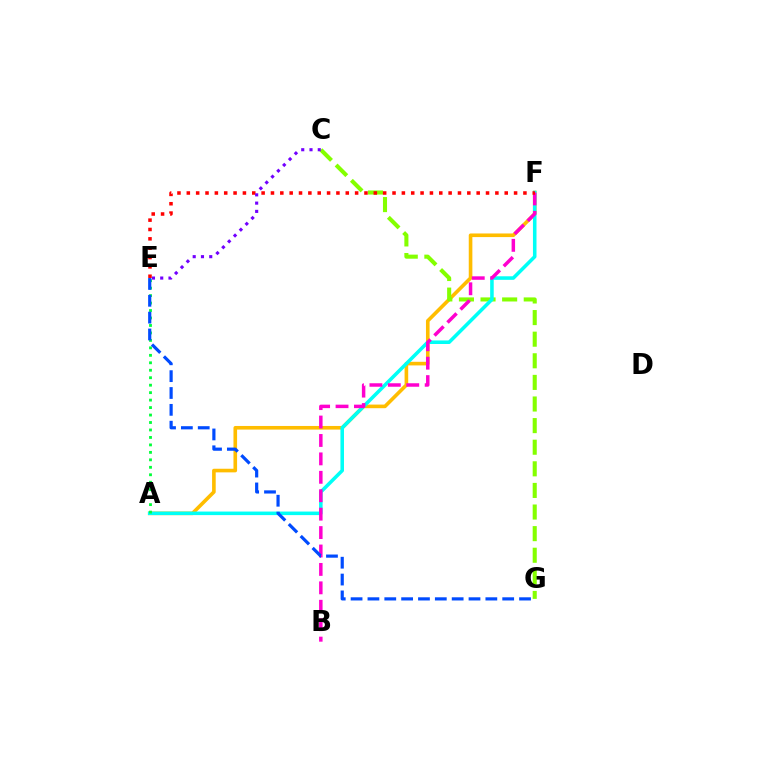{('A', 'F'): [{'color': '#ffbd00', 'line_style': 'solid', 'thickness': 2.6}, {'color': '#00fff6', 'line_style': 'solid', 'thickness': 2.56}], ('C', 'G'): [{'color': '#84ff00', 'line_style': 'dashed', 'thickness': 2.94}], ('B', 'F'): [{'color': '#ff00cf', 'line_style': 'dashed', 'thickness': 2.5}], ('E', 'F'): [{'color': '#ff0000', 'line_style': 'dotted', 'thickness': 2.54}], ('A', 'E'): [{'color': '#00ff39', 'line_style': 'dotted', 'thickness': 2.03}], ('C', 'E'): [{'color': '#7200ff', 'line_style': 'dotted', 'thickness': 2.25}], ('E', 'G'): [{'color': '#004bff', 'line_style': 'dashed', 'thickness': 2.29}]}